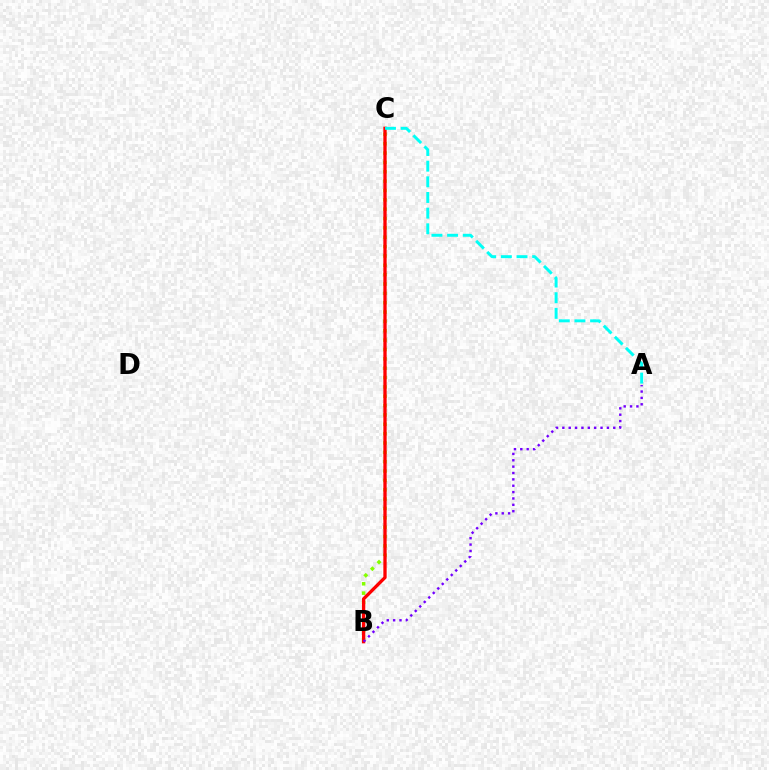{('B', 'C'): [{'color': '#84ff00', 'line_style': 'dotted', 'thickness': 2.54}, {'color': '#ff0000', 'line_style': 'solid', 'thickness': 2.38}], ('A', 'C'): [{'color': '#00fff6', 'line_style': 'dashed', 'thickness': 2.13}], ('A', 'B'): [{'color': '#7200ff', 'line_style': 'dotted', 'thickness': 1.73}]}